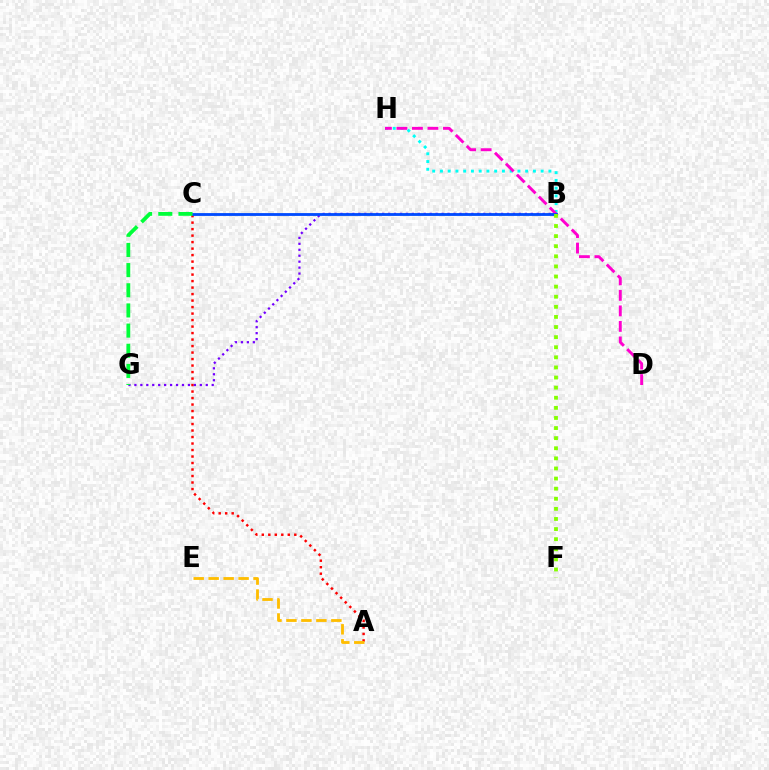{('A', 'C'): [{'color': '#ff0000', 'line_style': 'dotted', 'thickness': 1.77}], ('B', 'H'): [{'color': '#00fff6', 'line_style': 'dotted', 'thickness': 2.11}], ('B', 'G'): [{'color': '#7200ff', 'line_style': 'dotted', 'thickness': 1.62}], ('A', 'E'): [{'color': '#ffbd00', 'line_style': 'dashed', 'thickness': 2.03}], ('D', 'H'): [{'color': '#ff00cf', 'line_style': 'dashed', 'thickness': 2.11}], ('B', 'C'): [{'color': '#004bff', 'line_style': 'solid', 'thickness': 2.03}], ('B', 'F'): [{'color': '#84ff00', 'line_style': 'dotted', 'thickness': 2.74}], ('C', 'G'): [{'color': '#00ff39', 'line_style': 'dashed', 'thickness': 2.74}]}